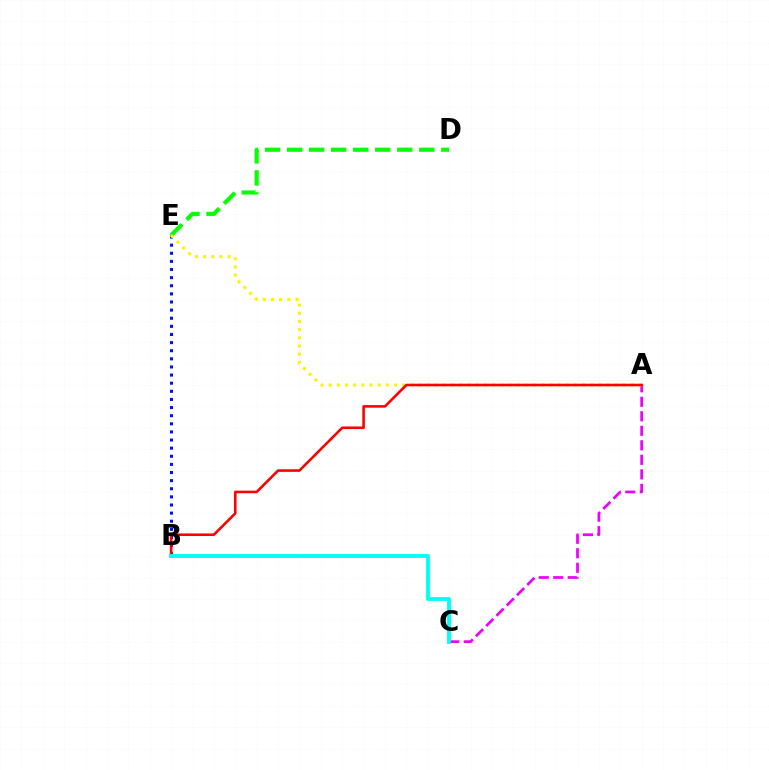{('D', 'E'): [{'color': '#08ff00', 'line_style': 'dashed', 'thickness': 2.99}], ('A', 'C'): [{'color': '#ee00ff', 'line_style': 'dashed', 'thickness': 1.97}], ('B', 'E'): [{'color': '#0010ff', 'line_style': 'dotted', 'thickness': 2.21}], ('A', 'E'): [{'color': '#fcf500', 'line_style': 'dotted', 'thickness': 2.22}], ('A', 'B'): [{'color': '#ff0000', 'line_style': 'solid', 'thickness': 1.87}], ('B', 'C'): [{'color': '#00fff6', 'line_style': 'solid', 'thickness': 2.78}]}